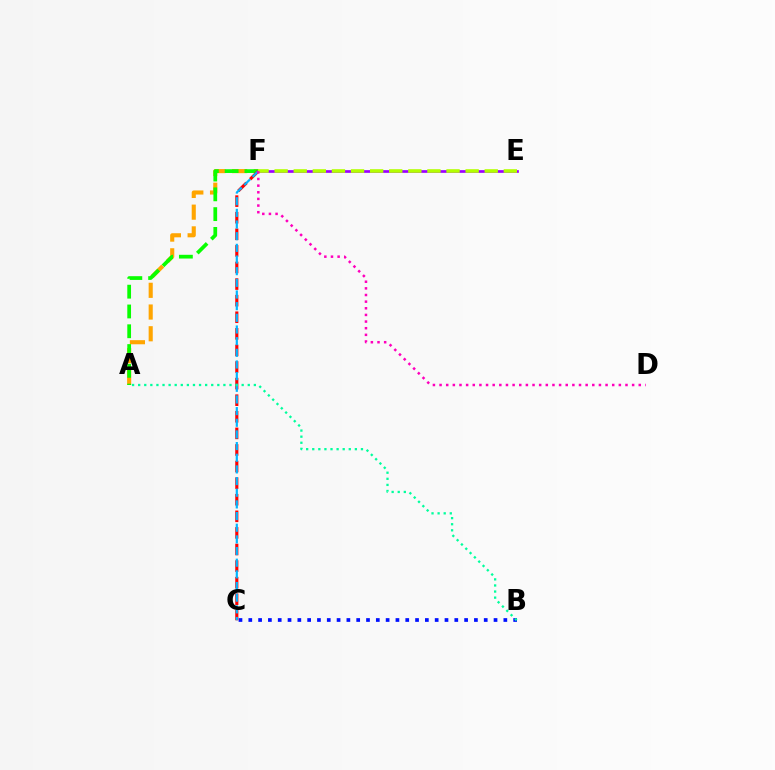{('A', 'F'): [{'color': '#ffa500', 'line_style': 'dashed', 'thickness': 2.95}, {'color': '#08ff00', 'line_style': 'dashed', 'thickness': 2.69}], ('E', 'F'): [{'color': '#9b00ff', 'line_style': 'solid', 'thickness': 1.93}, {'color': '#b3ff00', 'line_style': 'dashed', 'thickness': 2.59}], ('B', 'C'): [{'color': '#0010ff', 'line_style': 'dotted', 'thickness': 2.67}], ('C', 'F'): [{'color': '#ff0000', 'line_style': 'dashed', 'thickness': 2.25}, {'color': '#00b5ff', 'line_style': 'dashed', 'thickness': 1.58}], ('A', 'B'): [{'color': '#00ff9d', 'line_style': 'dotted', 'thickness': 1.65}], ('D', 'F'): [{'color': '#ff00bd', 'line_style': 'dotted', 'thickness': 1.8}]}